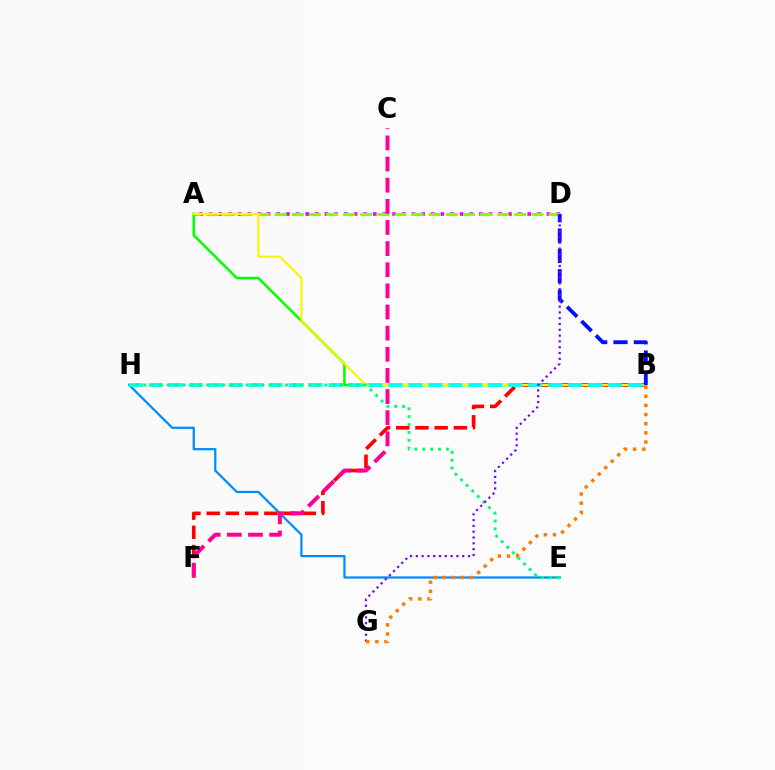{('A', 'D'): [{'color': '#ee00ff', 'line_style': 'dotted', 'thickness': 2.62}, {'color': '#84ff00', 'line_style': 'dashed', 'thickness': 2.33}], ('E', 'H'): [{'color': '#008cff', 'line_style': 'solid', 'thickness': 1.62}, {'color': '#00ff74', 'line_style': 'dotted', 'thickness': 2.14}], ('A', 'B'): [{'color': '#08ff00', 'line_style': 'solid', 'thickness': 1.85}, {'color': '#fcf500', 'line_style': 'solid', 'thickness': 1.55}], ('B', 'F'): [{'color': '#ff0000', 'line_style': 'dashed', 'thickness': 2.61}], ('B', 'H'): [{'color': '#00fff6', 'line_style': 'dashed', 'thickness': 2.71}], ('B', 'D'): [{'color': '#0010ff', 'line_style': 'dashed', 'thickness': 2.76}], ('C', 'F'): [{'color': '#ff0094', 'line_style': 'dashed', 'thickness': 2.87}], ('D', 'G'): [{'color': '#7200ff', 'line_style': 'dotted', 'thickness': 1.58}], ('B', 'G'): [{'color': '#ff7c00', 'line_style': 'dotted', 'thickness': 2.48}]}